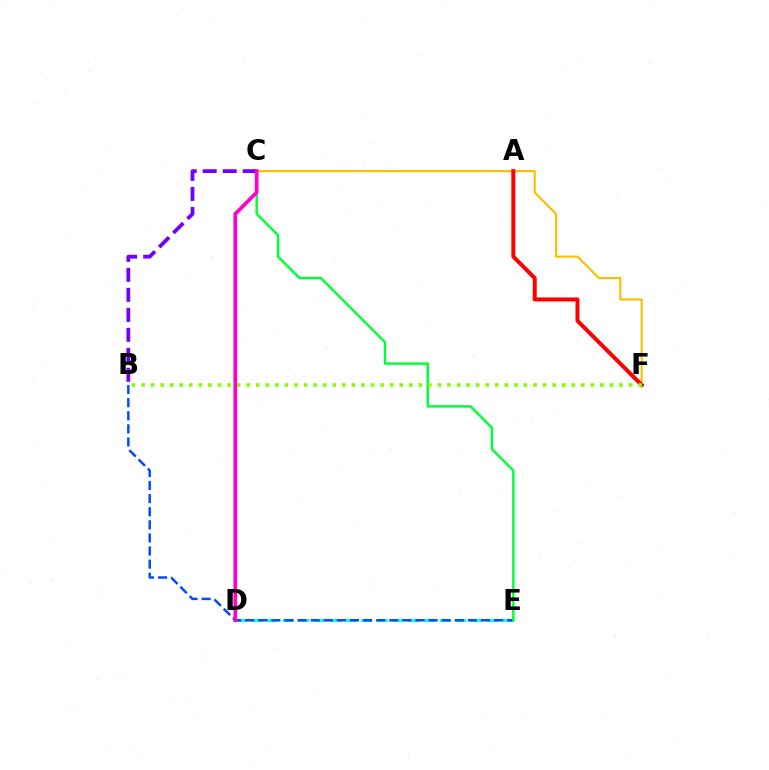{('C', 'F'): [{'color': '#ffbd00', 'line_style': 'solid', 'thickness': 1.54}], ('D', 'E'): [{'color': '#00fff6', 'line_style': 'dashed', 'thickness': 2.13}], ('A', 'F'): [{'color': '#ff0000', 'line_style': 'solid', 'thickness': 2.87}], ('B', 'C'): [{'color': '#7200ff', 'line_style': 'dashed', 'thickness': 2.72}], ('B', 'E'): [{'color': '#004bff', 'line_style': 'dashed', 'thickness': 1.78}], ('C', 'E'): [{'color': '#00ff39', 'line_style': 'solid', 'thickness': 1.76}], ('B', 'F'): [{'color': '#84ff00', 'line_style': 'dotted', 'thickness': 2.6}], ('C', 'D'): [{'color': '#ff00cf', 'line_style': 'solid', 'thickness': 2.66}]}